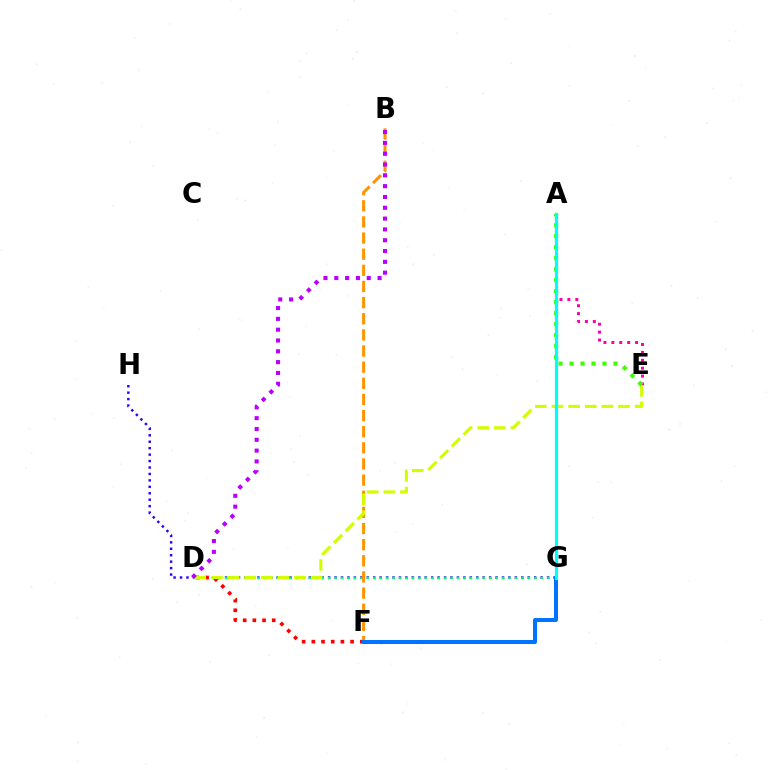{('G', 'H'): [{'color': '#2500ff', 'line_style': 'dotted', 'thickness': 1.75}], ('D', 'G'): [{'color': '#00ff5c', 'line_style': 'dotted', 'thickness': 1.75}], ('A', 'E'): [{'color': '#ff00ac', 'line_style': 'dotted', 'thickness': 2.15}, {'color': '#3dff00', 'line_style': 'dotted', 'thickness': 2.99}], ('D', 'F'): [{'color': '#ff0000', 'line_style': 'dotted', 'thickness': 2.63}], ('B', 'F'): [{'color': '#ff9400', 'line_style': 'dashed', 'thickness': 2.19}], ('D', 'E'): [{'color': '#d1ff00', 'line_style': 'dashed', 'thickness': 2.26}], ('F', 'G'): [{'color': '#0074ff', 'line_style': 'solid', 'thickness': 2.88}], ('A', 'G'): [{'color': '#00fff6', 'line_style': 'solid', 'thickness': 2.3}], ('B', 'D'): [{'color': '#b900ff', 'line_style': 'dotted', 'thickness': 2.94}]}